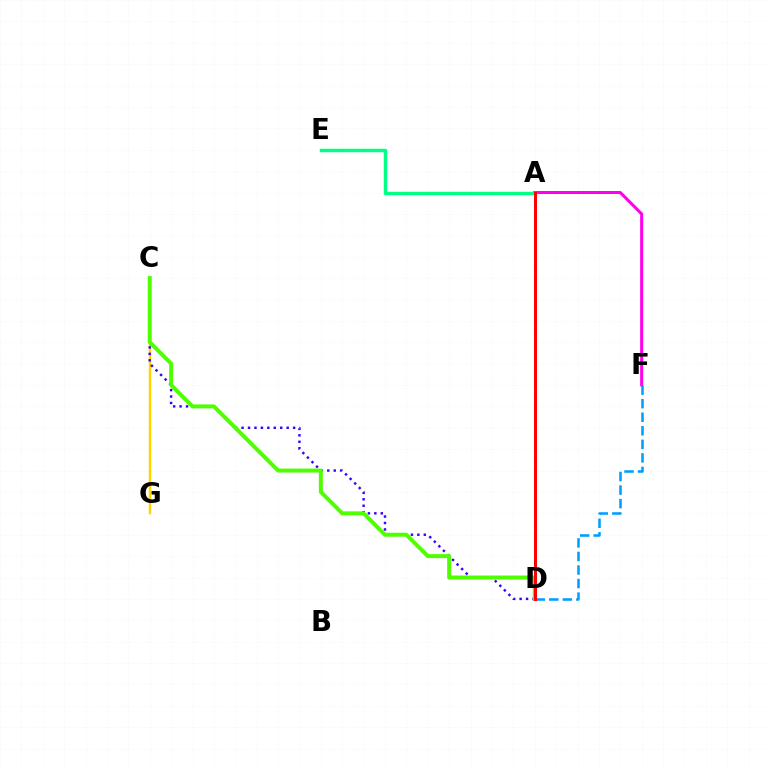{('A', 'F'): [{'color': '#ff00ed', 'line_style': 'solid', 'thickness': 2.17}], ('D', 'F'): [{'color': '#009eff', 'line_style': 'dashed', 'thickness': 1.84}], ('C', 'G'): [{'color': '#ffd500', 'line_style': 'solid', 'thickness': 1.78}], ('C', 'D'): [{'color': '#3700ff', 'line_style': 'dotted', 'thickness': 1.75}, {'color': '#4fff00', 'line_style': 'solid', 'thickness': 2.85}], ('A', 'E'): [{'color': '#00ff86', 'line_style': 'solid', 'thickness': 2.48}], ('A', 'D'): [{'color': '#ff0000', 'line_style': 'solid', 'thickness': 2.17}]}